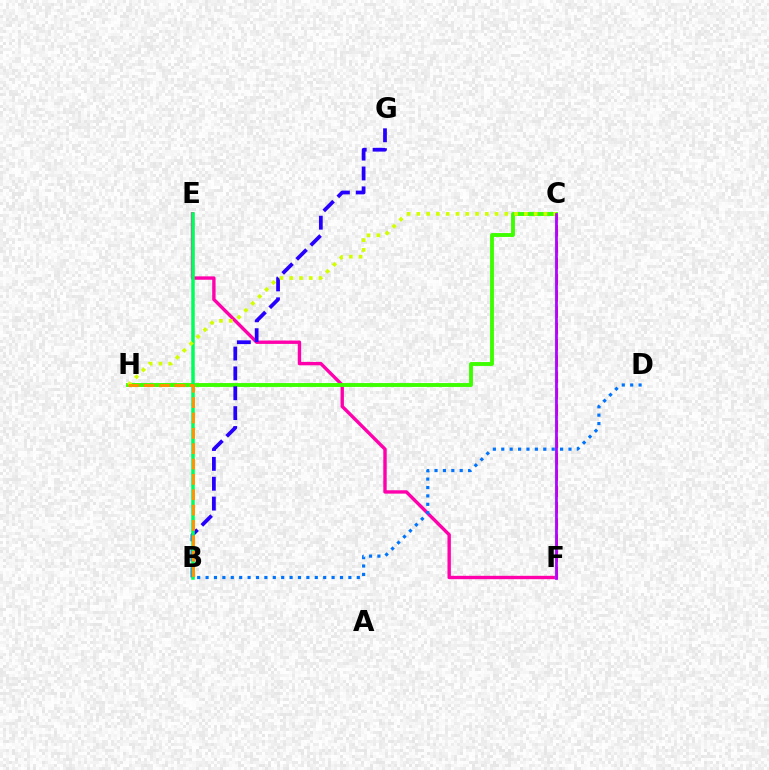{('C', 'F'): [{'color': '#ff0000', 'line_style': 'dashed', 'thickness': 2.21}, {'color': '#00fff6', 'line_style': 'solid', 'thickness': 1.58}, {'color': '#b900ff', 'line_style': 'solid', 'thickness': 1.97}], ('E', 'F'): [{'color': '#ff00ac', 'line_style': 'solid', 'thickness': 2.43}], ('C', 'H'): [{'color': '#3dff00', 'line_style': 'solid', 'thickness': 2.79}, {'color': '#d1ff00', 'line_style': 'dotted', 'thickness': 2.66}], ('B', 'G'): [{'color': '#2500ff', 'line_style': 'dashed', 'thickness': 2.7}], ('B', 'E'): [{'color': '#00ff5c', 'line_style': 'solid', 'thickness': 2.53}], ('B', 'H'): [{'color': '#ff9400', 'line_style': 'dashed', 'thickness': 2.09}], ('B', 'D'): [{'color': '#0074ff', 'line_style': 'dotted', 'thickness': 2.28}]}